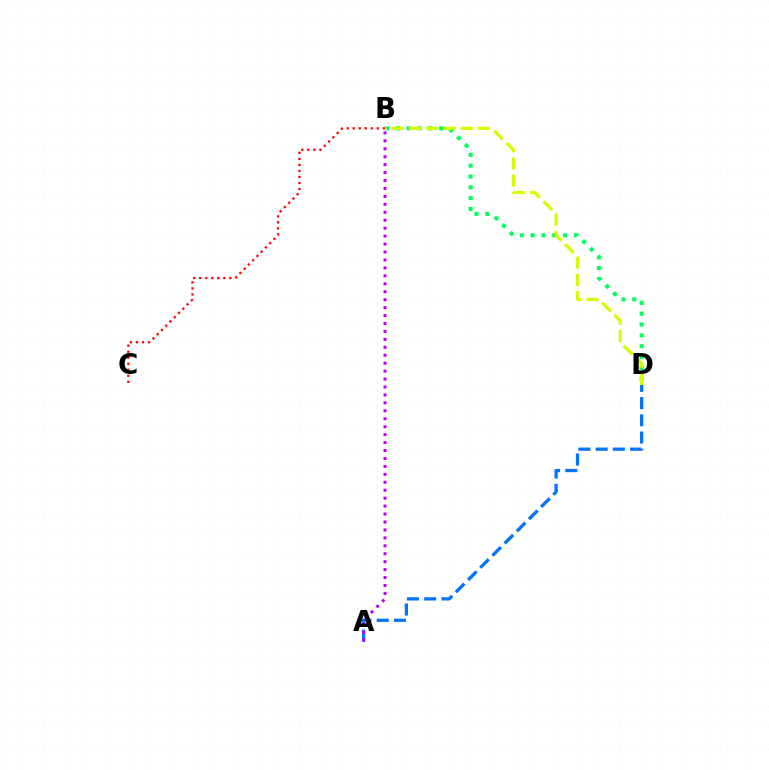{('B', 'C'): [{'color': '#ff0000', 'line_style': 'dotted', 'thickness': 1.64}], ('A', 'D'): [{'color': '#0074ff', 'line_style': 'dashed', 'thickness': 2.34}], ('B', 'D'): [{'color': '#00ff5c', 'line_style': 'dotted', 'thickness': 2.94}, {'color': '#d1ff00', 'line_style': 'dashed', 'thickness': 2.35}], ('A', 'B'): [{'color': '#b900ff', 'line_style': 'dotted', 'thickness': 2.16}]}